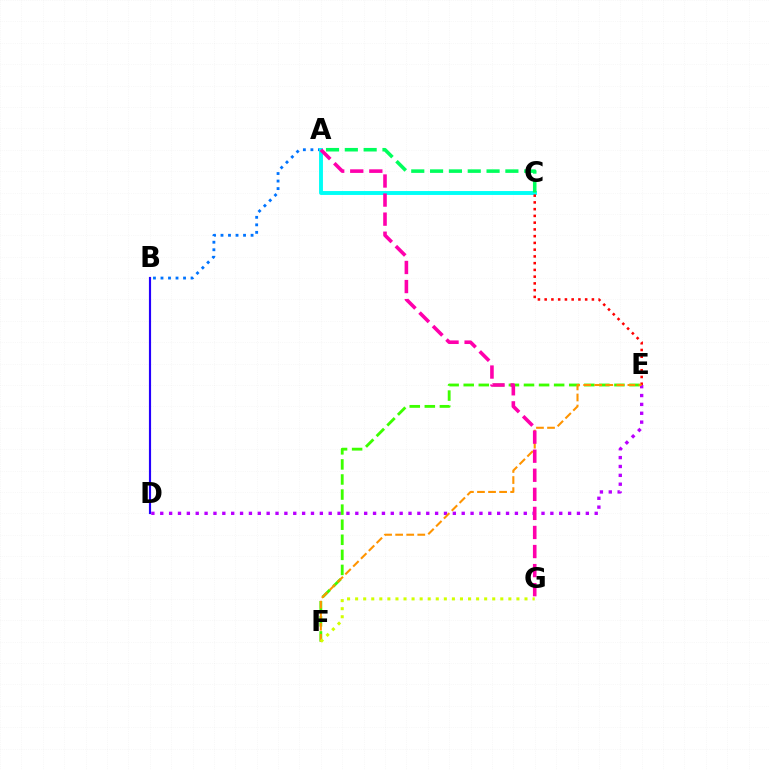{('A', 'B'): [{'color': '#0074ff', 'line_style': 'dotted', 'thickness': 2.04}], ('A', 'C'): [{'color': '#00fff6', 'line_style': 'solid', 'thickness': 2.8}, {'color': '#00ff5c', 'line_style': 'dashed', 'thickness': 2.56}], ('D', 'E'): [{'color': '#b900ff', 'line_style': 'dotted', 'thickness': 2.41}], ('E', 'F'): [{'color': '#3dff00', 'line_style': 'dashed', 'thickness': 2.05}, {'color': '#ff9400', 'line_style': 'dashed', 'thickness': 1.5}], ('C', 'E'): [{'color': '#ff0000', 'line_style': 'dotted', 'thickness': 1.83}], ('F', 'G'): [{'color': '#d1ff00', 'line_style': 'dotted', 'thickness': 2.19}], ('A', 'G'): [{'color': '#ff00ac', 'line_style': 'dashed', 'thickness': 2.59}], ('B', 'D'): [{'color': '#2500ff', 'line_style': 'solid', 'thickness': 1.55}]}